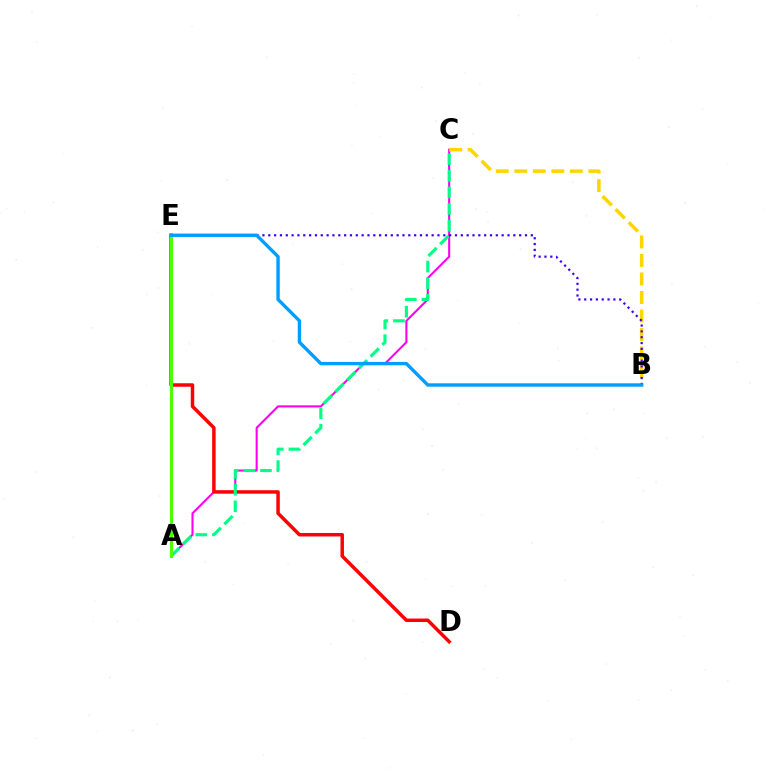{('A', 'C'): [{'color': '#ff00ed', 'line_style': 'solid', 'thickness': 1.51}, {'color': '#00ff86', 'line_style': 'dashed', 'thickness': 2.26}], ('B', 'C'): [{'color': '#ffd500', 'line_style': 'dashed', 'thickness': 2.51}], ('D', 'E'): [{'color': '#ff0000', 'line_style': 'solid', 'thickness': 2.5}], ('A', 'E'): [{'color': '#4fff00', 'line_style': 'solid', 'thickness': 2.26}], ('B', 'E'): [{'color': '#3700ff', 'line_style': 'dotted', 'thickness': 1.59}, {'color': '#009eff', 'line_style': 'solid', 'thickness': 2.44}]}